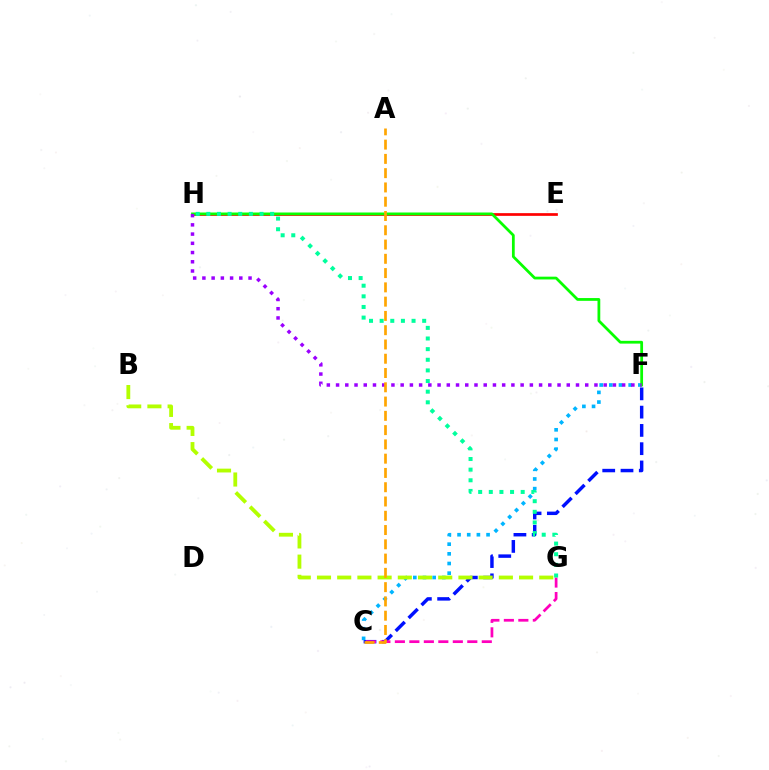{('C', 'F'): [{'color': '#0010ff', 'line_style': 'dashed', 'thickness': 2.48}, {'color': '#00b5ff', 'line_style': 'dotted', 'thickness': 2.63}], ('E', 'H'): [{'color': '#ff0000', 'line_style': 'solid', 'thickness': 1.95}], ('B', 'G'): [{'color': '#b3ff00', 'line_style': 'dashed', 'thickness': 2.75}], ('F', 'H'): [{'color': '#08ff00', 'line_style': 'solid', 'thickness': 1.99}, {'color': '#9b00ff', 'line_style': 'dotted', 'thickness': 2.51}], ('C', 'G'): [{'color': '#ff00bd', 'line_style': 'dashed', 'thickness': 1.97}], ('G', 'H'): [{'color': '#00ff9d', 'line_style': 'dotted', 'thickness': 2.89}], ('A', 'C'): [{'color': '#ffa500', 'line_style': 'dashed', 'thickness': 1.94}]}